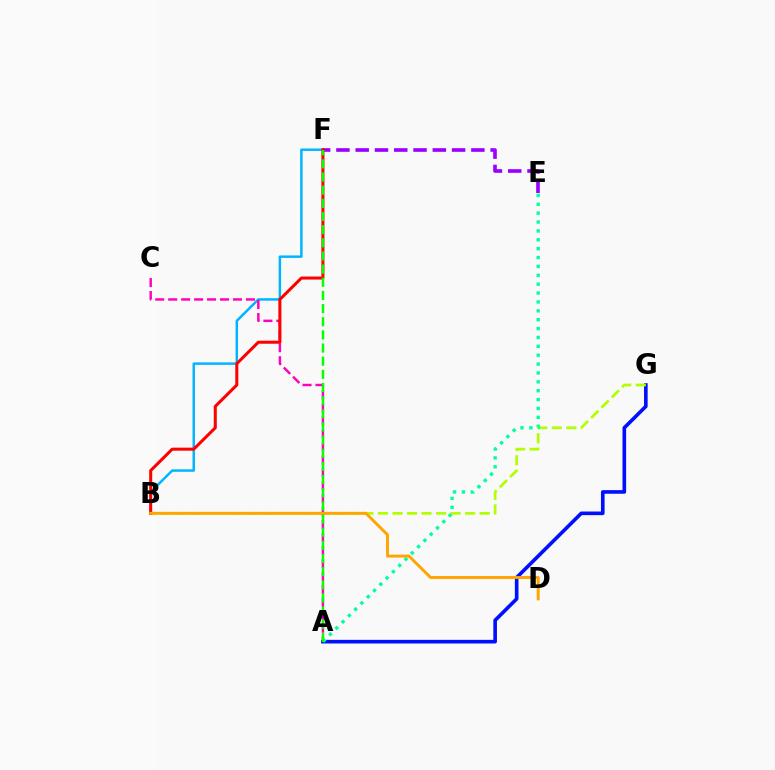{('B', 'F'): [{'color': '#00b5ff', 'line_style': 'solid', 'thickness': 1.78}, {'color': '#ff0000', 'line_style': 'solid', 'thickness': 2.18}], ('A', 'G'): [{'color': '#0010ff', 'line_style': 'solid', 'thickness': 2.61}], ('B', 'G'): [{'color': '#b3ff00', 'line_style': 'dashed', 'thickness': 1.97}], ('A', 'C'): [{'color': '#ff00bd', 'line_style': 'dashed', 'thickness': 1.76}], ('A', 'E'): [{'color': '#00ff9d', 'line_style': 'dotted', 'thickness': 2.41}], ('E', 'F'): [{'color': '#9b00ff', 'line_style': 'dashed', 'thickness': 2.62}], ('A', 'F'): [{'color': '#08ff00', 'line_style': 'dashed', 'thickness': 1.79}], ('B', 'D'): [{'color': '#ffa500', 'line_style': 'solid', 'thickness': 2.12}]}